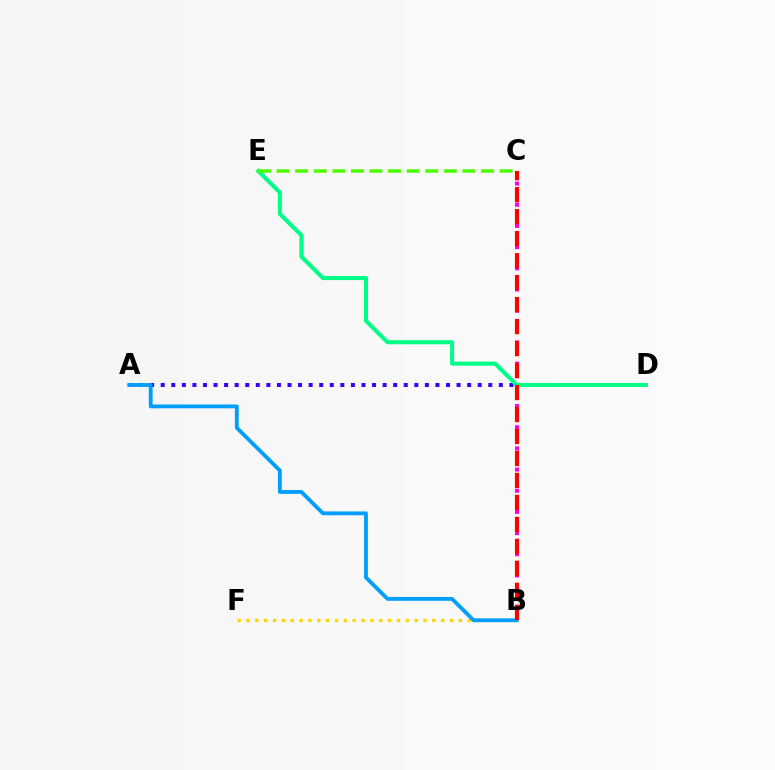{('B', 'C'): [{'color': '#ff00ed', 'line_style': 'dotted', 'thickness': 2.88}, {'color': '#ff0000', 'line_style': 'dashed', 'thickness': 2.99}], ('A', 'D'): [{'color': '#3700ff', 'line_style': 'dotted', 'thickness': 2.87}], ('D', 'E'): [{'color': '#00ff86', 'line_style': 'solid', 'thickness': 2.92}], ('C', 'E'): [{'color': '#4fff00', 'line_style': 'dashed', 'thickness': 2.52}], ('B', 'F'): [{'color': '#ffd500', 'line_style': 'dotted', 'thickness': 2.4}], ('A', 'B'): [{'color': '#009eff', 'line_style': 'solid', 'thickness': 2.75}]}